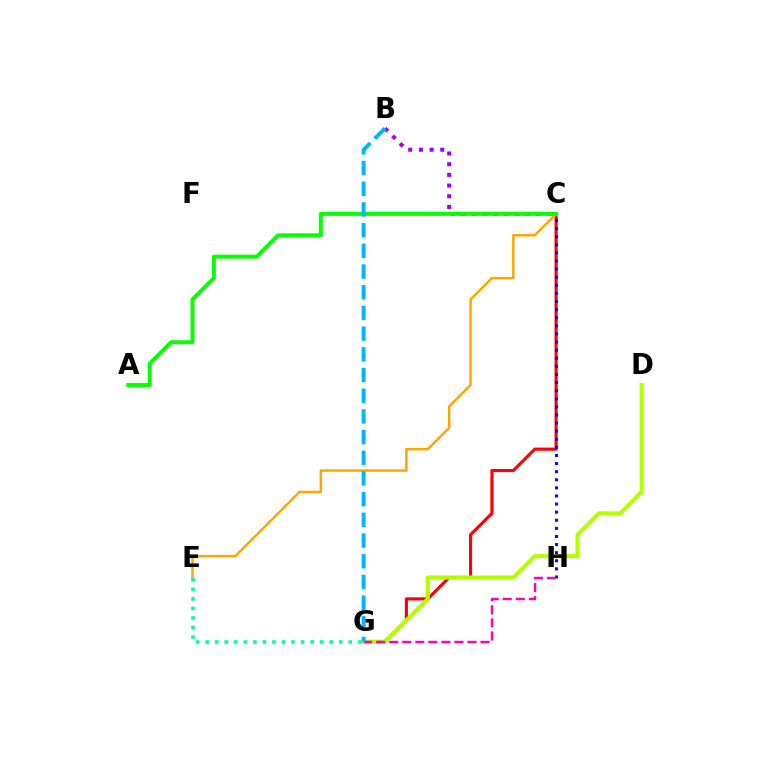{('C', 'G'): [{'color': '#ff0000', 'line_style': 'solid', 'thickness': 2.25}], ('B', 'C'): [{'color': '#9b00ff', 'line_style': 'dotted', 'thickness': 2.9}], ('C', 'H'): [{'color': '#0010ff', 'line_style': 'dotted', 'thickness': 2.2}], ('D', 'G'): [{'color': '#b3ff00', 'line_style': 'solid', 'thickness': 2.94}], ('C', 'E'): [{'color': '#ffa500', 'line_style': 'solid', 'thickness': 1.77}], ('A', 'C'): [{'color': '#08ff00', 'line_style': 'solid', 'thickness': 2.86}], ('G', 'H'): [{'color': '#ff00bd', 'line_style': 'dashed', 'thickness': 1.77}], ('B', 'G'): [{'color': '#00b5ff', 'line_style': 'dashed', 'thickness': 2.81}], ('E', 'G'): [{'color': '#00ff9d', 'line_style': 'dotted', 'thickness': 2.59}]}